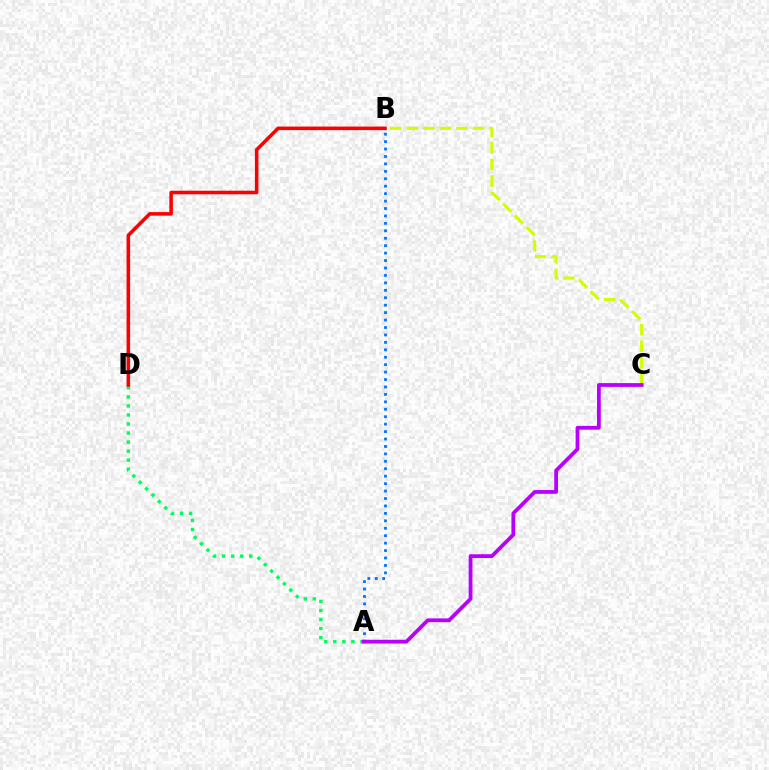{('A', 'D'): [{'color': '#00ff5c', 'line_style': 'dotted', 'thickness': 2.46}], ('A', 'B'): [{'color': '#0074ff', 'line_style': 'dotted', 'thickness': 2.02}], ('B', 'C'): [{'color': '#d1ff00', 'line_style': 'dashed', 'thickness': 2.25}], ('A', 'C'): [{'color': '#b900ff', 'line_style': 'solid', 'thickness': 2.73}], ('B', 'D'): [{'color': '#ff0000', 'line_style': 'solid', 'thickness': 2.56}]}